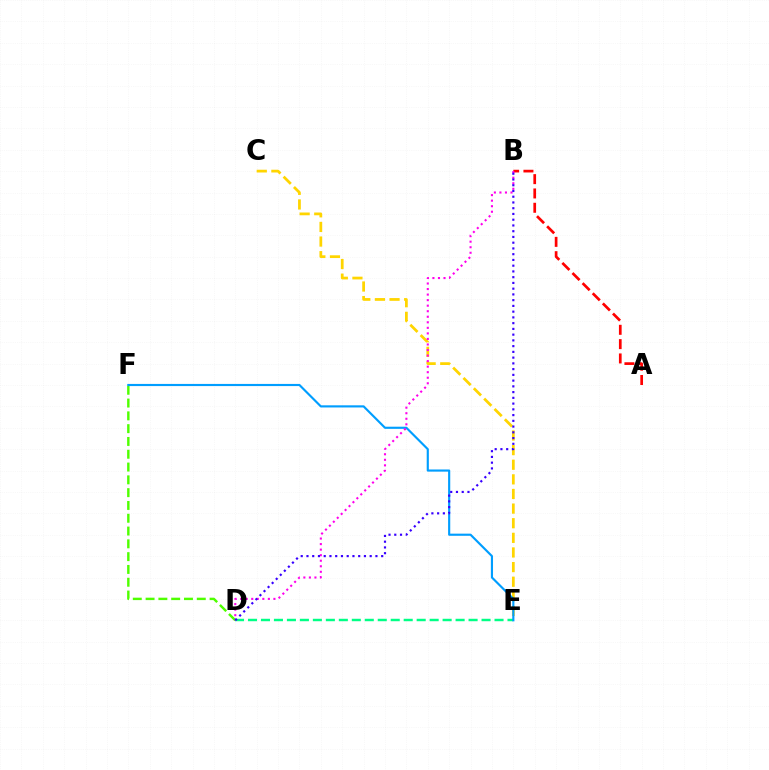{('D', 'F'): [{'color': '#4fff00', 'line_style': 'dashed', 'thickness': 1.74}], ('A', 'B'): [{'color': '#ff0000', 'line_style': 'dashed', 'thickness': 1.94}], ('D', 'E'): [{'color': '#00ff86', 'line_style': 'dashed', 'thickness': 1.76}], ('C', 'E'): [{'color': '#ffd500', 'line_style': 'dashed', 'thickness': 1.99}], ('E', 'F'): [{'color': '#009eff', 'line_style': 'solid', 'thickness': 1.55}], ('B', 'D'): [{'color': '#ff00ed', 'line_style': 'dotted', 'thickness': 1.51}, {'color': '#3700ff', 'line_style': 'dotted', 'thickness': 1.56}]}